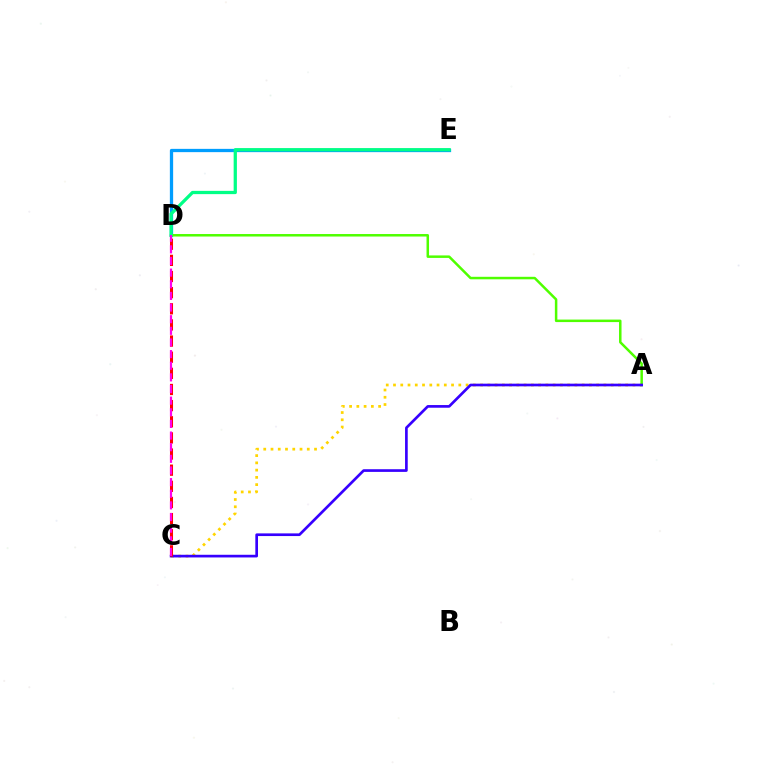{('A', 'C'): [{'color': '#ffd500', 'line_style': 'dotted', 'thickness': 1.97}, {'color': '#3700ff', 'line_style': 'solid', 'thickness': 1.93}], ('D', 'E'): [{'color': '#009eff', 'line_style': 'solid', 'thickness': 2.36}, {'color': '#00ff86', 'line_style': 'solid', 'thickness': 2.34}], ('A', 'D'): [{'color': '#4fff00', 'line_style': 'solid', 'thickness': 1.8}], ('C', 'D'): [{'color': '#ff0000', 'line_style': 'dashed', 'thickness': 2.19}, {'color': '#ff00ed', 'line_style': 'dashed', 'thickness': 1.58}]}